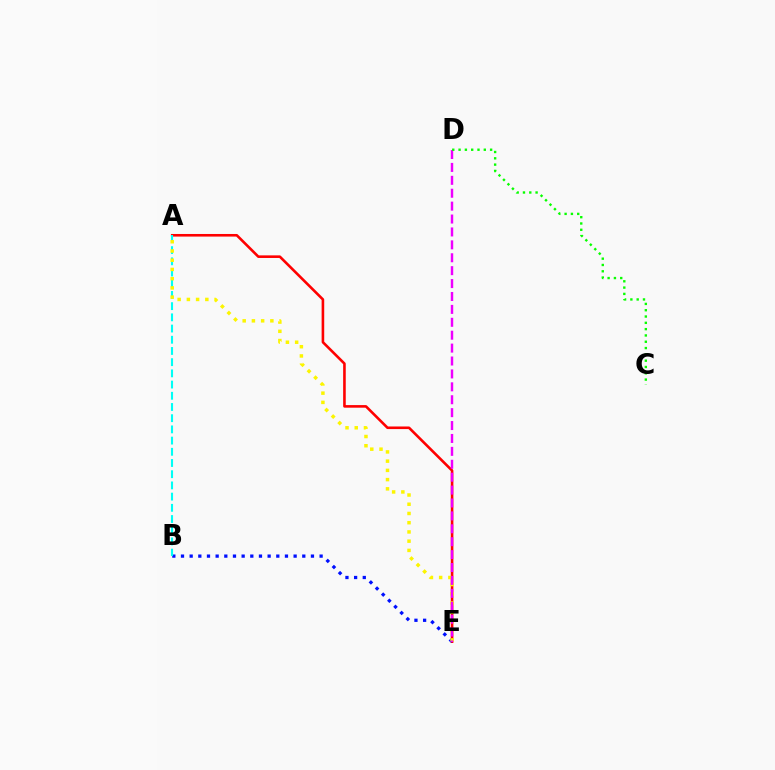{('A', 'E'): [{'color': '#ff0000', 'line_style': 'solid', 'thickness': 1.87}, {'color': '#fcf500', 'line_style': 'dotted', 'thickness': 2.51}], ('B', 'E'): [{'color': '#0010ff', 'line_style': 'dotted', 'thickness': 2.35}], ('A', 'B'): [{'color': '#00fff6', 'line_style': 'dashed', 'thickness': 1.52}], ('D', 'E'): [{'color': '#ee00ff', 'line_style': 'dashed', 'thickness': 1.75}], ('C', 'D'): [{'color': '#08ff00', 'line_style': 'dotted', 'thickness': 1.71}]}